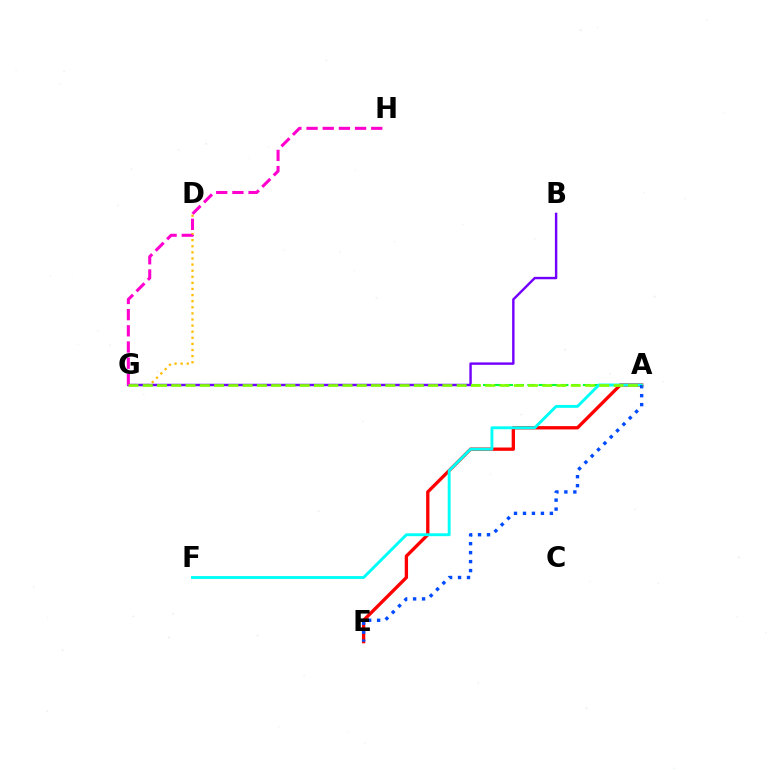{('A', 'G'): [{'color': '#00ff39', 'line_style': 'dashed', 'thickness': 1.51}, {'color': '#84ff00', 'line_style': 'dashed', 'thickness': 1.94}], ('A', 'E'): [{'color': '#ff0000', 'line_style': 'solid', 'thickness': 2.39}, {'color': '#004bff', 'line_style': 'dotted', 'thickness': 2.44}], ('D', 'G'): [{'color': '#ffbd00', 'line_style': 'dotted', 'thickness': 1.66}], ('A', 'F'): [{'color': '#00fff6', 'line_style': 'solid', 'thickness': 2.08}], ('B', 'G'): [{'color': '#7200ff', 'line_style': 'solid', 'thickness': 1.74}], ('G', 'H'): [{'color': '#ff00cf', 'line_style': 'dashed', 'thickness': 2.2}]}